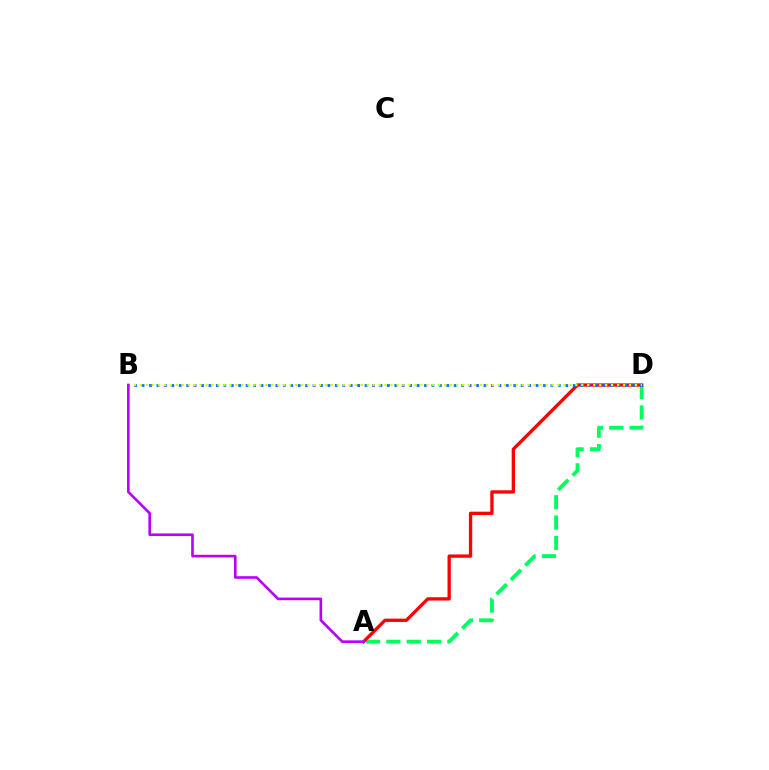{('A', 'D'): [{'color': '#00ff5c', 'line_style': 'dashed', 'thickness': 2.76}, {'color': '#ff0000', 'line_style': 'solid', 'thickness': 2.38}], ('B', 'D'): [{'color': '#0074ff', 'line_style': 'dotted', 'thickness': 2.02}, {'color': '#d1ff00', 'line_style': 'dotted', 'thickness': 1.62}], ('A', 'B'): [{'color': '#b900ff', 'line_style': 'solid', 'thickness': 1.89}]}